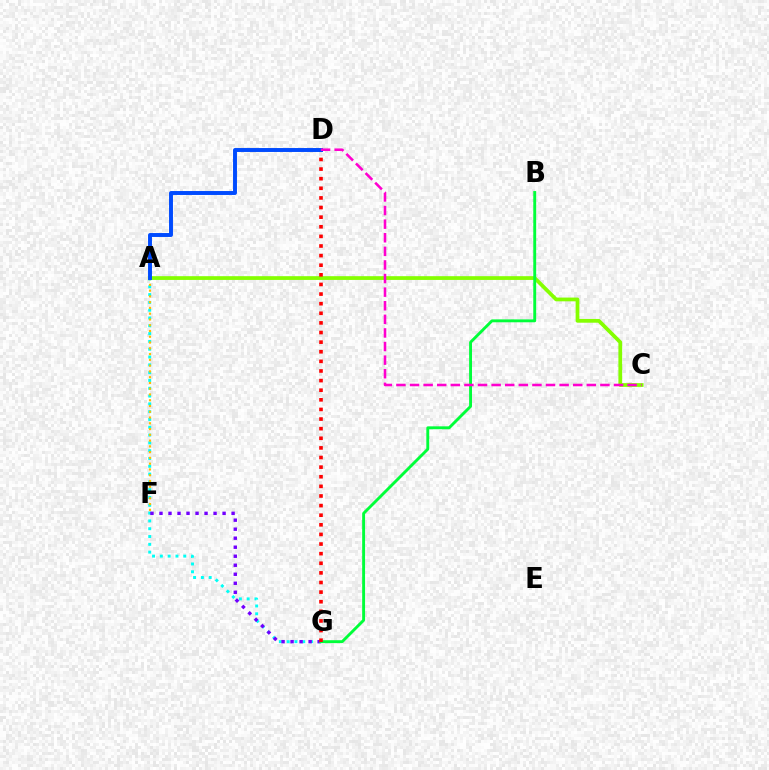{('A', 'G'): [{'color': '#00fff6', 'line_style': 'dotted', 'thickness': 2.12}], ('A', 'F'): [{'color': '#ffbd00', 'line_style': 'dotted', 'thickness': 1.57}], ('F', 'G'): [{'color': '#7200ff', 'line_style': 'dotted', 'thickness': 2.45}], ('A', 'C'): [{'color': '#84ff00', 'line_style': 'solid', 'thickness': 2.7}], ('B', 'G'): [{'color': '#00ff39', 'line_style': 'solid', 'thickness': 2.08}], ('D', 'G'): [{'color': '#ff0000', 'line_style': 'dotted', 'thickness': 2.61}], ('A', 'D'): [{'color': '#004bff', 'line_style': 'solid', 'thickness': 2.83}], ('C', 'D'): [{'color': '#ff00cf', 'line_style': 'dashed', 'thickness': 1.85}]}